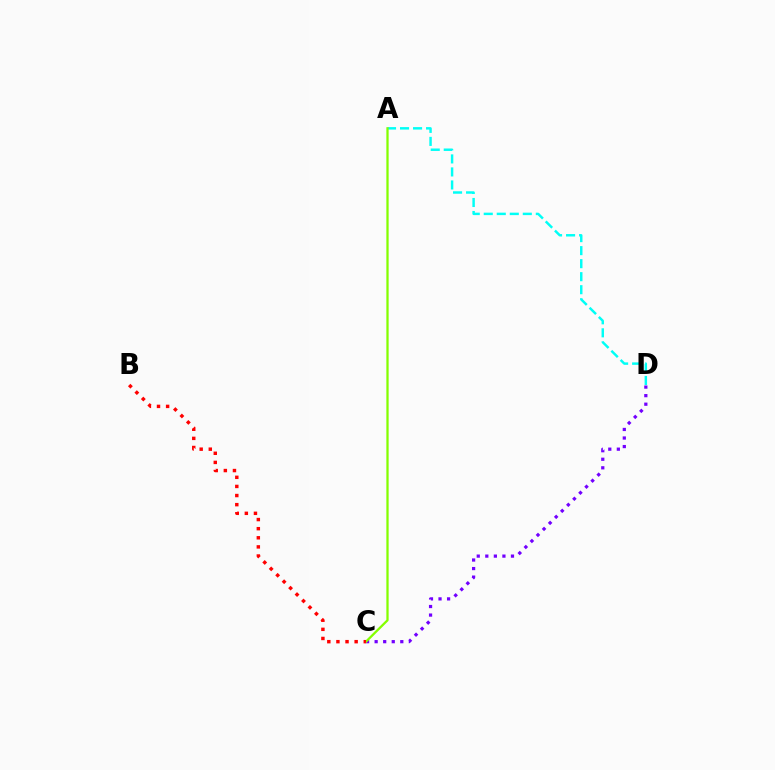{('A', 'D'): [{'color': '#00fff6', 'line_style': 'dashed', 'thickness': 1.77}], ('C', 'D'): [{'color': '#7200ff', 'line_style': 'dotted', 'thickness': 2.32}], ('A', 'C'): [{'color': '#84ff00', 'line_style': 'solid', 'thickness': 1.64}], ('B', 'C'): [{'color': '#ff0000', 'line_style': 'dotted', 'thickness': 2.48}]}